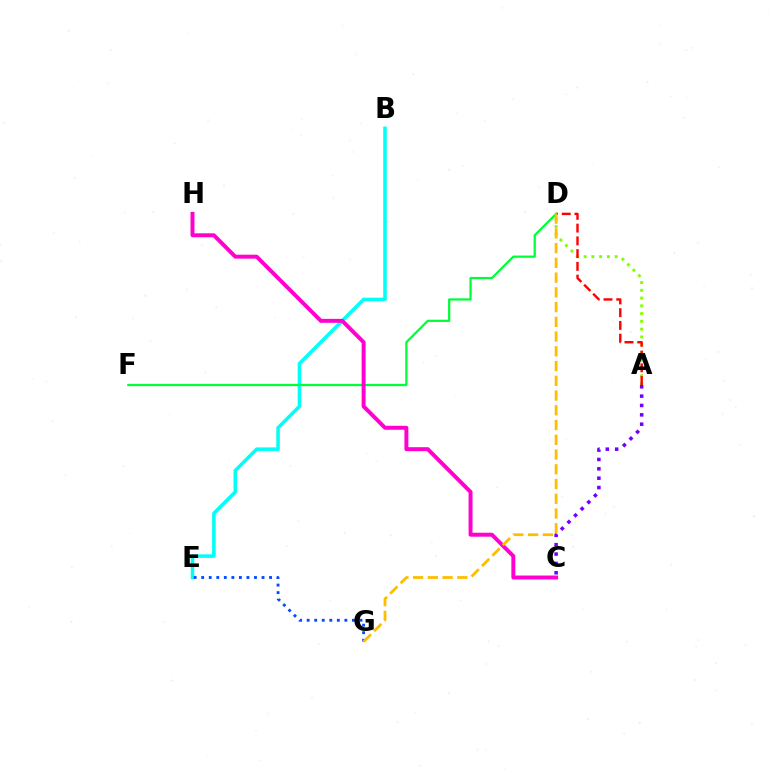{('A', 'C'): [{'color': '#7200ff', 'line_style': 'dotted', 'thickness': 2.54}], ('A', 'D'): [{'color': '#84ff00', 'line_style': 'dotted', 'thickness': 2.11}, {'color': '#ff0000', 'line_style': 'dashed', 'thickness': 1.73}], ('B', 'E'): [{'color': '#00fff6', 'line_style': 'solid', 'thickness': 2.55}], ('E', 'G'): [{'color': '#004bff', 'line_style': 'dotted', 'thickness': 2.05}], ('D', 'F'): [{'color': '#00ff39', 'line_style': 'solid', 'thickness': 1.62}], ('C', 'H'): [{'color': '#ff00cf', 'line_style': 'solid', 'thickness': 2.85}], ('D', 'G'): [{'color': '#ffbd00', 'line_style': 'dashed', 'thickness': 2.0}]}